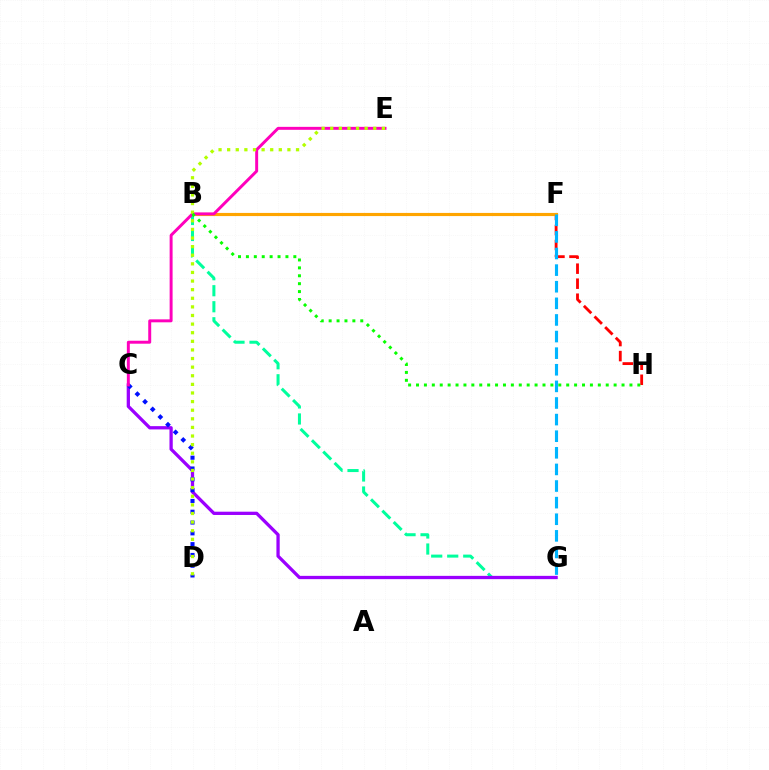{('F', 'H'): [{'color': '#ff0000', 'line_style': 'dashed', 'thickness': 2.04}], ('B', 'G'): [{'color': '#00ff9d', 'line_style': 'dashed', 'thickness': 2.18}], ('C', 'G'): [{'color': '#9b00ff', 'line_style': 'solid', 'thickness': 2.36}], ('B', 'F'): [{'color': '#ffa500', 'line_style': 'solid', 'thickness': 2.27}], ('C', 'D'): [{'color': '#0010ff', 'line_style': 'dotted', 'thickness': 2.94}], ('C', 'E'): [{'color': '#ff00bd', 'line_style': 'solid', 'thickness': 2.13}], ('F', 'G'): [{'color': '#00b5ff', 'line_style': 'dashed', 'thickness': 2.26}], ('D', 'E'): [{'color': '#b3ff00', 'line_style': 'dotted', 'thickness': 2.34}], ('B', 'H'): [{'color': '#08ff00', 'line_style': 'dotted', 'thickness': 2.15}]}